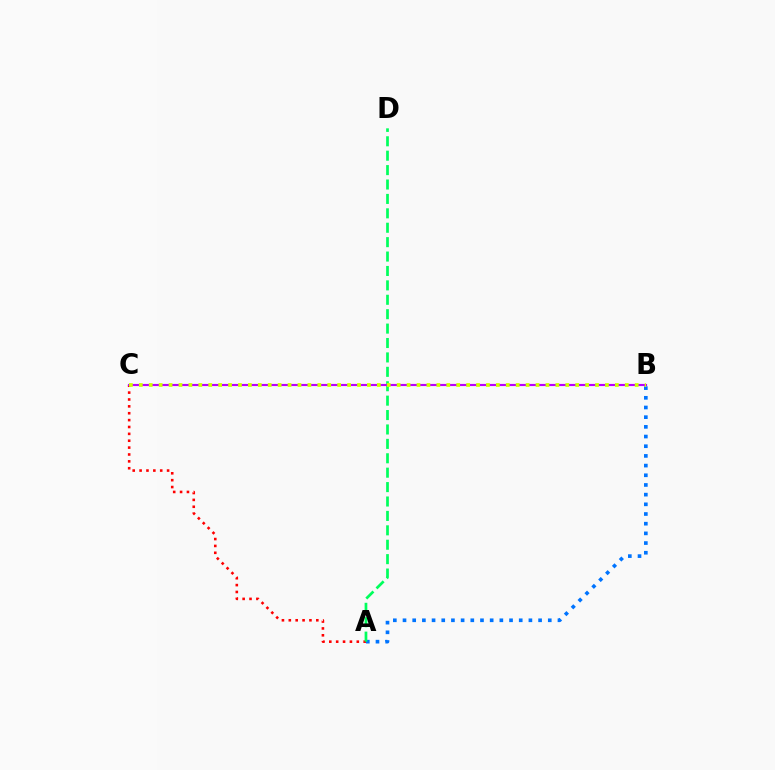{('A', 'C'): [{'color': '#ff0000', 'line_style': 'dotted', 'thickness': 1.87}], ('A', 'B'): [{'color': '#0074ff', 'line_style': 'dotted', 'thickness': 2.63}], ('A', 'D'): [{'color': '#00ff5c', 'line_style': 'dashed', 'thickness': 1.96}], ('B', 'C'): [{'color': '#b900ff', 'line_style': 'solid', 'thickness': 1.55}, {'color': '#d1ff00', 'line_style': 'dotted', 'thickness': 2.69}]}